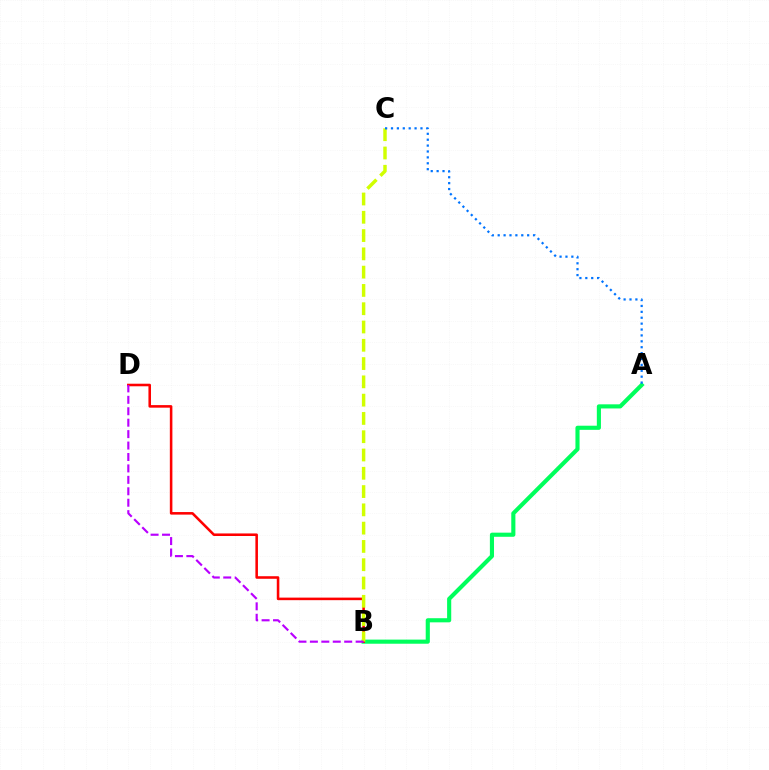{('A', 'B'): [{'color': '#00ff5c', 'line_style': 'solid', 'thickness': 2.97}], ('B', 'D'): [{'color': '#ff0000', 'line_style': 'solid', 'thickness': 1.84}, {'color': '#b900ff', 'line_style': 'dashed', 'thickness': 1.55}], ('B', 'C'): [{'color': '#d1ff00', 'line_style': 'dashed', 'thickness': 2.48}], ('A', 'C'): [{'color': '#0074ff', 'line_style': 'dotted', 'thickness': 1.6}]}